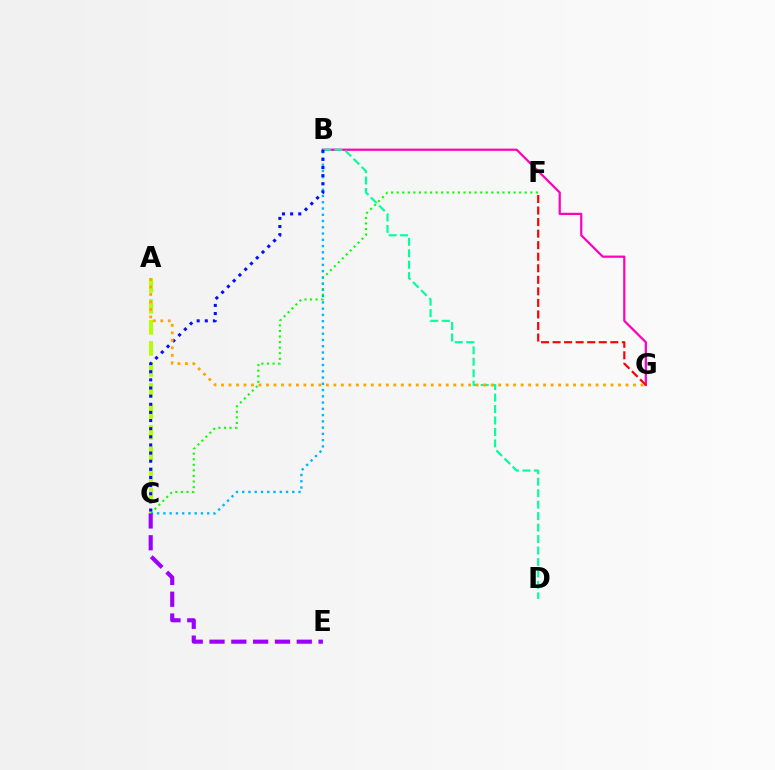{('C', 'F'): [{'color': '#08ff00', 'line_style': 'dotted', 'thickness': 1.51}], ('B', 'G'): [{'color': '#ff00bd', 'line_style': 'solid', 'thickness': 1.6}], ('A', 'C'): [{'color': '#b3ff00', 'line_style': 'dashed', 'thickness': 2.85}], ('B', 'C'): [{'color': '#00b5ff', 'line_style': 'dotted', 'thickness': 1.7}, {'color': '#0010ff', 'line_style': 'dotted', 'thickness': 2.21}], ('B', 'D'): [{'color': '#00ff9d', 'line_style': 'dashed', 'thickness': 1.56}], ('F', 'G'): [{'color': '#ff0000', 'line_style': 'dashed', 'thickness': 1.57}], ('A', 'G'): [{'color': '#ffa500', 'line_style': 'dotted', 'thickness': 2.04}], ('C', 'E'): [{'color': '#9b00ff', 'line_style': 'dashed', 'thickness': 2.96}]}